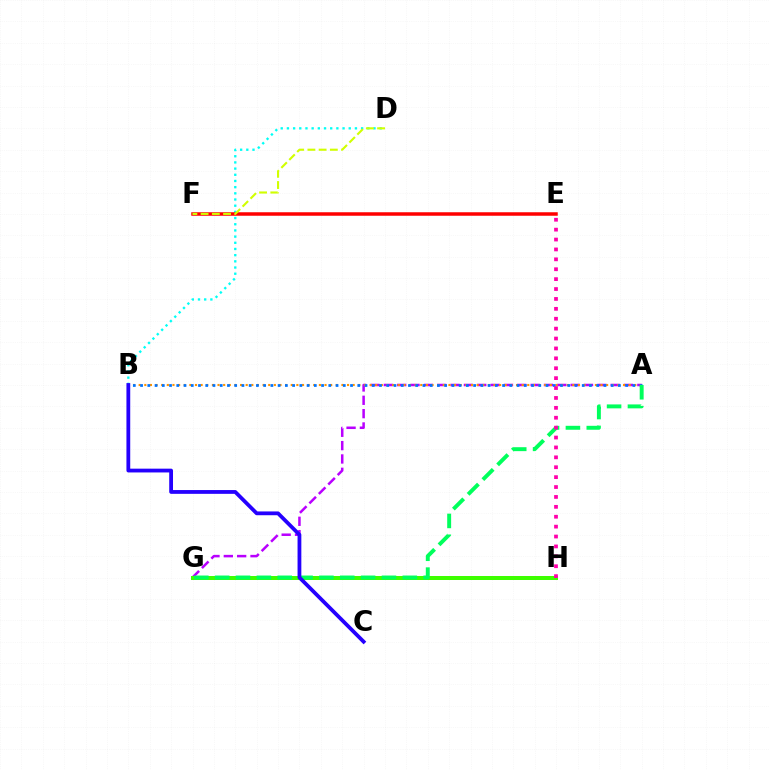{('A', 'G'): [{'color': '#b900ff', 'line_style': 'dashed', 'thickness': 1.81}, {'color': '#00ff5c', 'line_style': 'dashed', 'thickness': 2.83}], ('B', 'D'): [{'color': '#00fff6', 'line_style': 'dotted', 'thickness': 1.68}], ('G', 'H'): [{'color': '#3dff00', 'line_style': 'solid', 'thickness': 2.88}], ('A', 'B'): [{'color': '#ff9400', 'line_style': 'dotted', 'thickness': 1.53}, {'color': '#0074ff', 'line_style': 'dotted', 'thickness': 1.97}], ('E', 'H'): [{'color': '#ff00ac', 'line_style': 'dotted', 'thickness': 2.69}], ('E', 'F'): [{'color': '#ff0000', 'line_style': 'solid', 'thickness': 2.52}], ('D', 'F'): [{'color': '#d1ff00', 'line_style': 'dashed', 'thickness': 1.52}], ('B', 'C'): [{'color': '#2500ff', 'line_style': 'solid', 'thickness': 2.73}]}